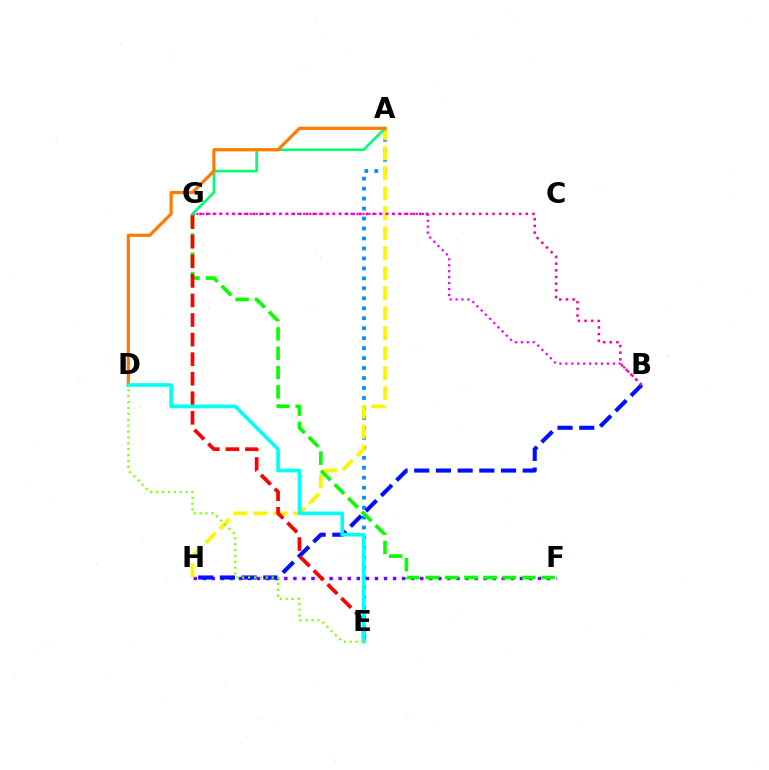{('A', 'E'): [{'color': '#008cff', 'line_style': 'dotted', 'thickness': 2.71}], ('F', 'H'): [{'color': '#7200ff', 'line_style': 'dotted', 'thickness': 2.46}], ('A', 'H'): [{'color': '#fcf500', 'line_style': 'dashed', 'thickness': 2.71}], ('B', 'G'): [{'color': '#ff0094', 'line_style': 'dotted', 'thickness': 1.81}, {'color': '#ee00ff', 'line_style': 'dotted', 'thickness': 1.61}], ('F', 'G'): [{'color': '#08ff00', 'line_style': 'dashed', 'thickness': 2.62}], ('B', 'H'): [{'color': '#0010ff', 'line_style': 'dashed', 'thickness': 2.95}], ('A', 'G'): [{'color': '#00ff74', 'line_style': 'solid', 'thickness': 1.9}], ('E', 'G'): [{'color': '#ff0000', 'line_style': 'dashed', 'thickness': 2.66}], ('A', 'D'): [{'color': '#ff7c00', 'line_style': 'solid', 'thickness': 2.32}], ('D', 'E'): [{'color': '#00fff6', 'line_style': 'solid', 'thickness': 2.61}, {'color': '#84ff00', 'line_style': 'dotted', 'thickness': 1.6}]}